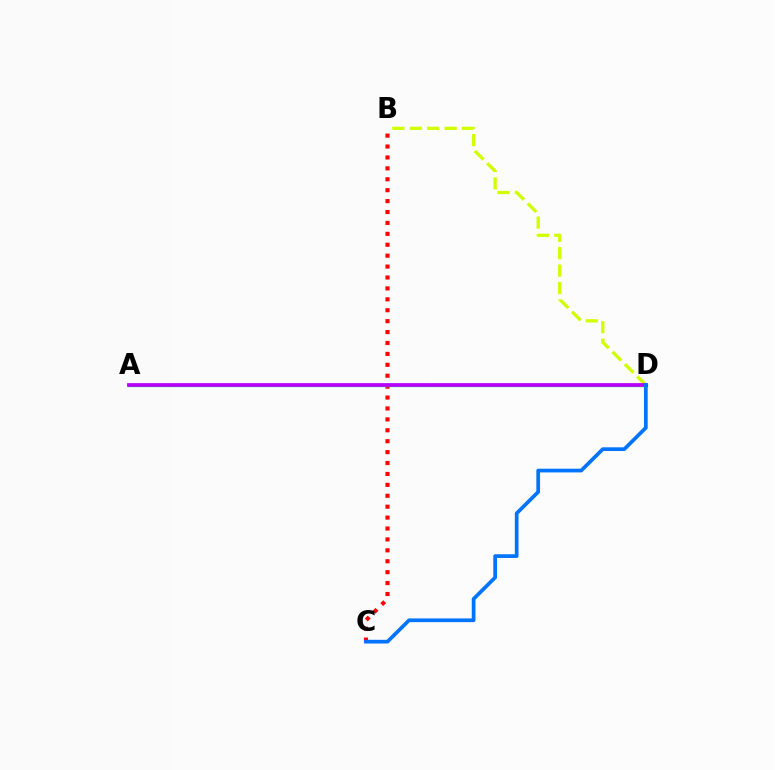{('B', 'D'): [{'color': '#d1ff00', 'line_style': 'dashed', 'thickness': 2.36}], ('B', 'C'): [{'color': '#ff0000', 'line_style': 'dotted', 'thickness': 2.97}], ('A', 'D'): [{'color': '#00ff5c', 'line_style': 'solid', 'thickness': 2.38}, {'color': '#b900ff', 'line_style': 'solid', 'thickness': 2.68}], ('C', 'D'): [{'color': '#0074ff', 'line_style': 'solid', 'thickness': 2.67}]}